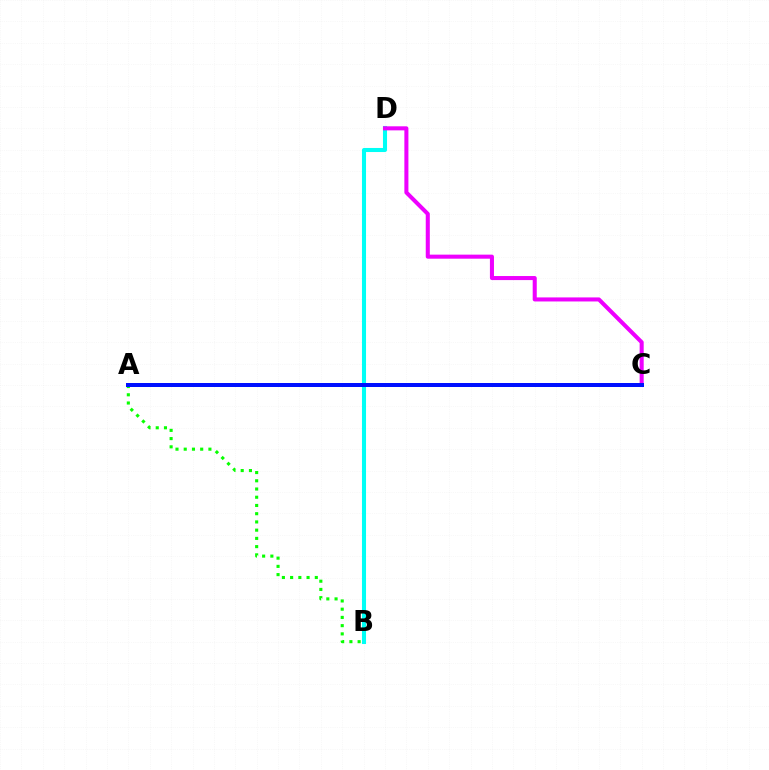{('B', 'D'): [{'color': '#00fff6', 'line_style': 'solid', 'thickness': 2.92}], ('A', 'C'): [{'color': '#fcf500', 'line_style': 'dotted', 'thickness': 2.13}, {'color': '#ff0000', 'line_style': 'solid', 'thickness': 1.75}, {'color': '#0010ff', 'line_style': 'solid', 'thickness': 2.88}], ('A', 'B'): [{'color': '#08ff00', 'line_style': 'dotted', 'thickness': 2.24}], ('C', 'D'): [{'color': '#ee00ff', 'line_style': 'solid', 'thickness': 2.92}]}